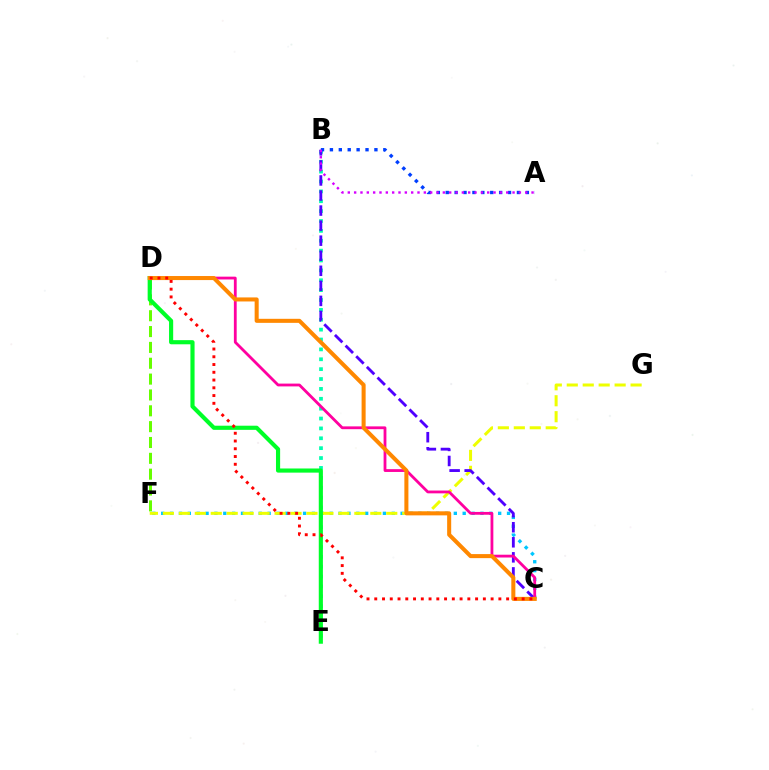{('C', 'F'): [{'color': '#00c7ff', 'line_style': 'dotted', 'thickness': 2.41}], ('F', 'G'): [{'color': '#eeff00', 'line_style': 'dashed', 'thickness': 2.17}], ('D', 'F'): [{'color': '#66ff00', 'line_style': 'dashed', 'thickness': 2.15}], ('B', 'E'): [{'color': '#00ffaf', 'line_style': 'dotted', 'thickness': 2.68}], ('B', 'C'): [{'color': '#4f00ff', 'line_style': 'dashed', 'thickness': 2.04}], ('C', 'D'): [{'color': '#ff00a0', 'line_style': 'solid', 'thickness': 2.02}, {'color': '#ff8800', 'line_style': 'solid', 'thickness': 2.91}, {'color': '#ff0000', 'line_style': 'dotted', 'thickness': 2.11}], ('D', 'E'): [{'color': '#00ff27', 'line_style': 'solid', 'thickness': 2.98}], ('A', 'B'): [{'color': '#003fff', 'line_style': 'dotted', 'thickness': 2.42}, {'color': '#d600ff', 'line_style': 'dotted', 'thickness': 1.72}]}